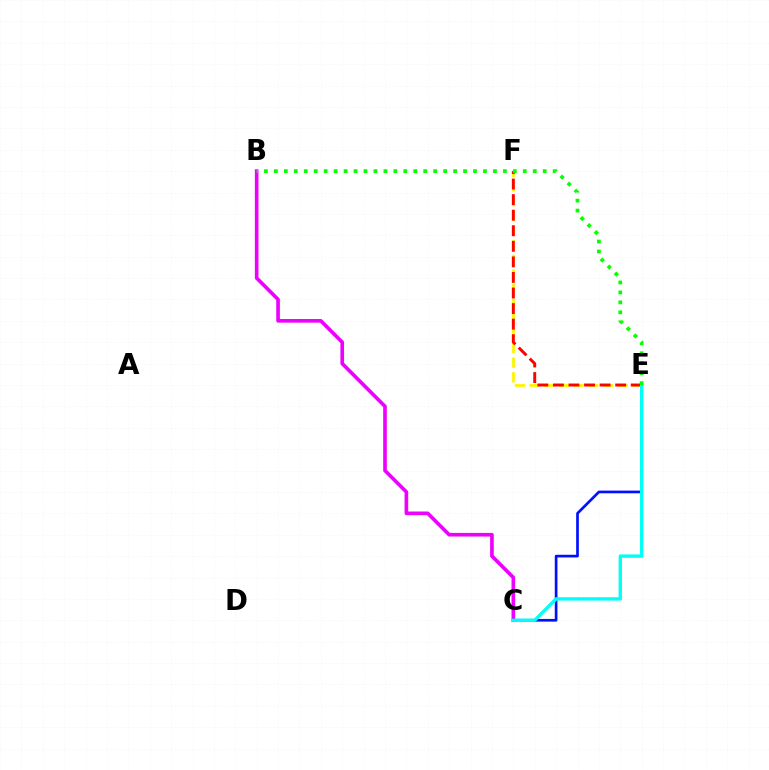{('E', 'F'): [{'color': '#fcf500', 'line_style': 'dashed', 'thickness': 1.99}, {'color': '#ff0000', 'line_style': 'dashed', 'thickness': 2.11}], ('B', 'C'): [{'color': '#ee00ff', 'line_style': 'solid', 'thickness': 2.62}], ('C', 'E'): [{'color': '#0010ff', 'line_style': 'solid', 'thickness': 1.93}, {'color': '#00fff6', 'line_style': 'solid', 'thickness': 2.41}], ('B', 'E'): [{'color': '#08ff00', 'line_style': 'dotted', 'thickness': 2.71}]}